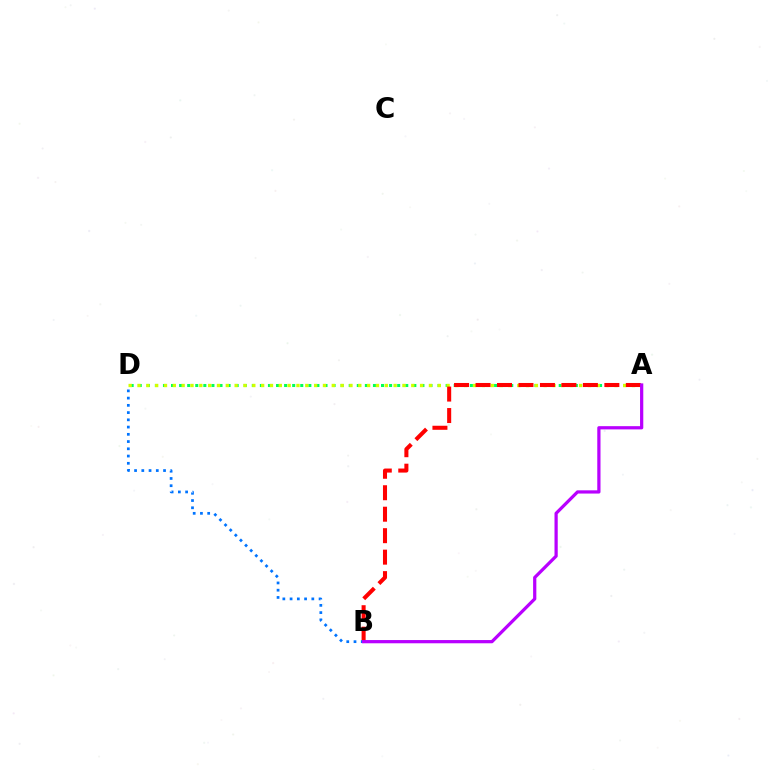{('A', 'D'): [{'color': '#00ff5c', 'line_style': 'dotted', 'thickness': 2.19}, {'color': '#d1ff00', 'line_style': 'dotted', 'thickness': 2.4}], ('A', 'B'): [{'color': '#ff0000', 'line_style': 'dashed', 'thickness': 2.92}, {'color': '#b900ff', 'line_style': 'solid', 'thickness': 2.33}], ('B', 'D'): [{'color': '#0074ff', 'line_style': 'dotted', 'thickness': 1.97}]}